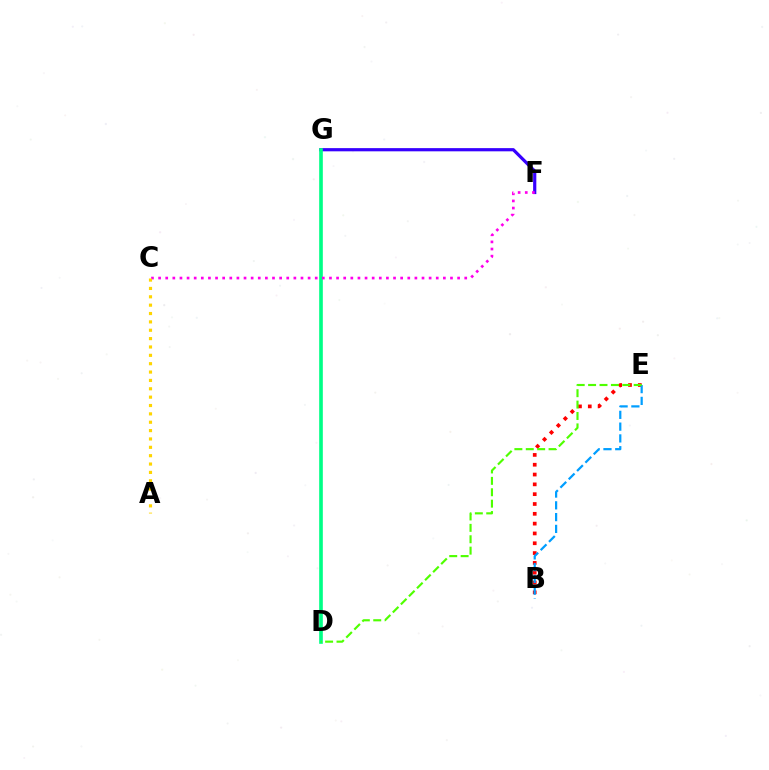{('F', 'G'): [{'color': '#3700ff', 'line_style': 'solid', 'thickness': 2.3}], ('B', 'E'): [{'color': '#ff0000', 'line_style': 'dotted', 'thickness': 2.67}, {'color': '#009eff', 'line_style': 'dashed', 'thickness': 1.6}], ('D', 'G'): [{'color': '#00ff86', 'line_style': 'solid', 'thickness': 2.62}], ('C', 'F'): [{'color': '#ff00ed', 'line_style': 'dotted', 'thickness': 1.93}], ('D', 'E'): [{'color': '#4fff00', 'line_style': 'dashed', 'thickness': 1.55}], ('A', 'C'): [{'color': '#ffd500', 'line_style': 'dotted', 'thickness': 2.27}]}